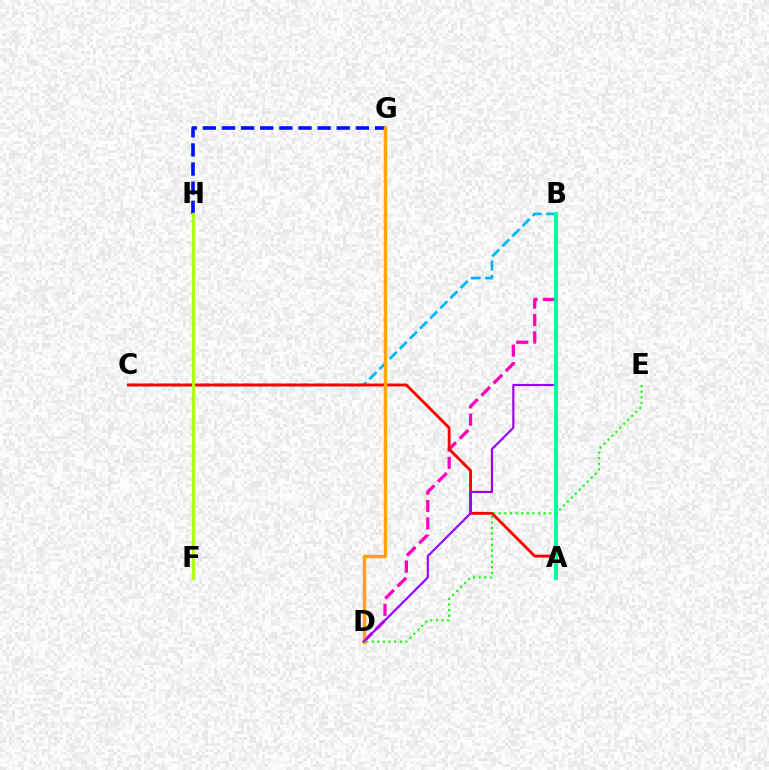{('B', 'D'): [{'color': '#ff00bd', 'line_style': 'dashed', 'thickness': 2.36}, {'color': '#9b00ff', 'line_style': 'solid', 'thickness': 1.55}], ('D', 'E'): [{'color': '#08ff00', 'line_style': 'dotted', 'thickness': 1.53}], ('B', 'C'): [{'color': '#00b5ff', 'line_style': 'dashed', 'thickness': 1.94}], ('G', 'H'): [{'color': '#0010ff', 'line_style': 'dashed', 'thickness': 2.6}], ('A', 'C'): [{'color': '#ff0000', 'line_style': 'solid', 'thickness': 2.06}], ('D', 'G'): [{'color': '#ffa500', 'line_style': 'solid', 'thickness': 2.49}], ('F', 'H'): [{'color': '#b3ff00', 'line_style': 'solid', 'thickness': 2.32}], ('A', 'B'): [{'color': '#00ff9d', 'line_style': 'solid', 'thickness': 2.82}]}